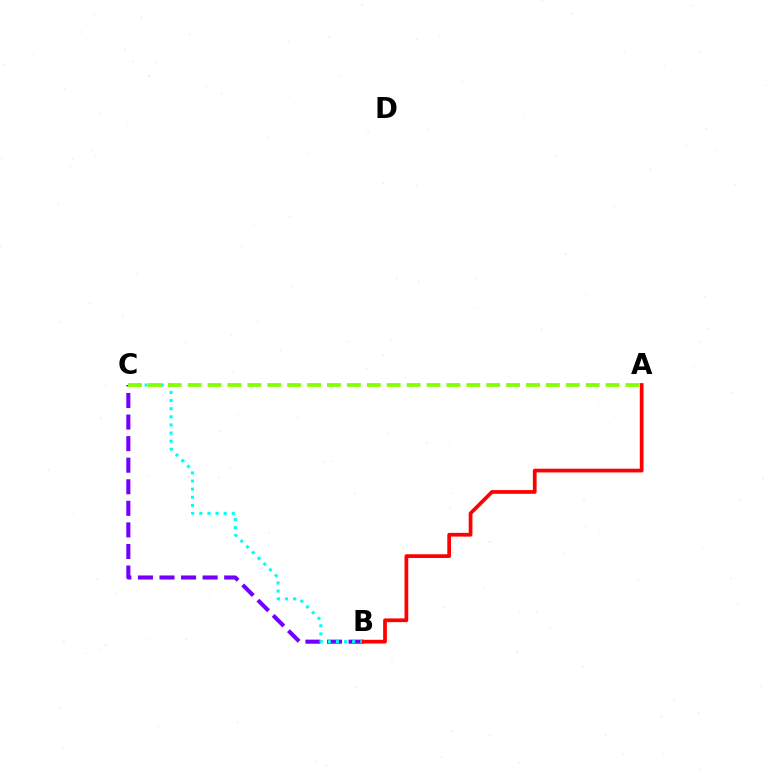{('B', 'C'): [{'color': '#7200ff', 'line_style': 'dashed', 'thickness': 2.93}, {'color': '#00fff6', 'line_style': 'dotted', 'thickness': 2.21}], ('A', 'B'): [{'color': '#ff0000', 'line_style': 'solid', 'thickness': 2.69}], ('A', 'C'): [{'color': '#84ff00', 'line_style': 'dashed', 'thickness': 2.7}]}